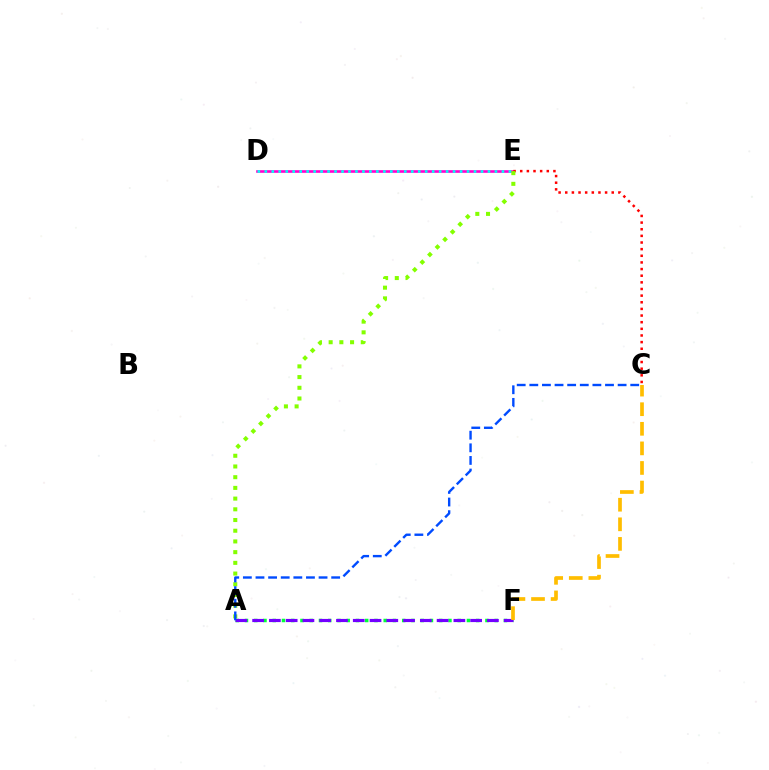{('D', 'E'): [{'color': '#ff00cf', 'line_style': 'solid', 'thickness': 1.89}, {'color': '#00fff6', 'line_style': 'dotted', 'thickness': 1.89}], ('A', 'F'): [{'color': '#00ff39', 'line_style': 'dotted', 'thickness': 2.51}, {'color': '#7200ff', 'line_style': 'dashed', 'thickness': 2.28}], ('C', 'E'): [{'color': '#ff0000', 'line_style': 'dotted', 'thickness': 1.8}], ('A', 'E'): [{'color': '#84ff00', 'line_style': 'dotted', 'thickness': 2.91}], ('A', 'C'): [{'color': '#004bff', 'line_style': 'dashed', 'thickness': 1.71}], ('C', 'F'): [{'color': '#ffbd00', 'line_style': 'dashed', 'thickness': 2.66}]}